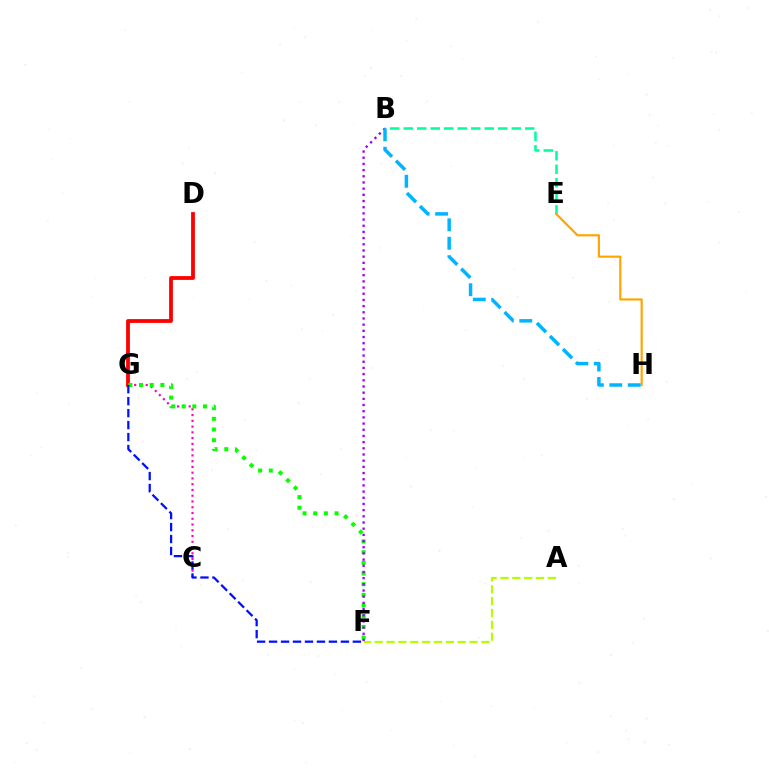{('B', 'E'): [{'color': '#00ff9d', 'line_style': 'dashed', 'thickness': 1.83}], ('D', 'G'): [{'color': '#ff0000', 'line_style': 'solid', 'thickness': 2.73}], ('E', 'H'): [{'color': '#ffa500', 'line_style': 'solid', 'thickness': 1.56}], ('C', 'G'): [{'color': '#ff00bd', 'line_style': 'dotted', 'thickness': 1.56}], ('A', 'F'): [{'color': '#b3ff00', 'line_style': 'dashed', 'thickness': 1.61}], ('F', 'G'): [{'color': '#08ff00', 'line_style': 'dotted', 'thickness': 2.9}, {'color': '#0010ff', 'line_style': 'dashed', 'thickness': 1.63}], ('B', 'F'): [{'color': '#9b00ff', 'line_style': 'dotted', 'thickness': 1.68}], ('B', 'H'): [{'color': '#00b5ff', 'line_style': 'dashed', 'thickness': 2.51}]}